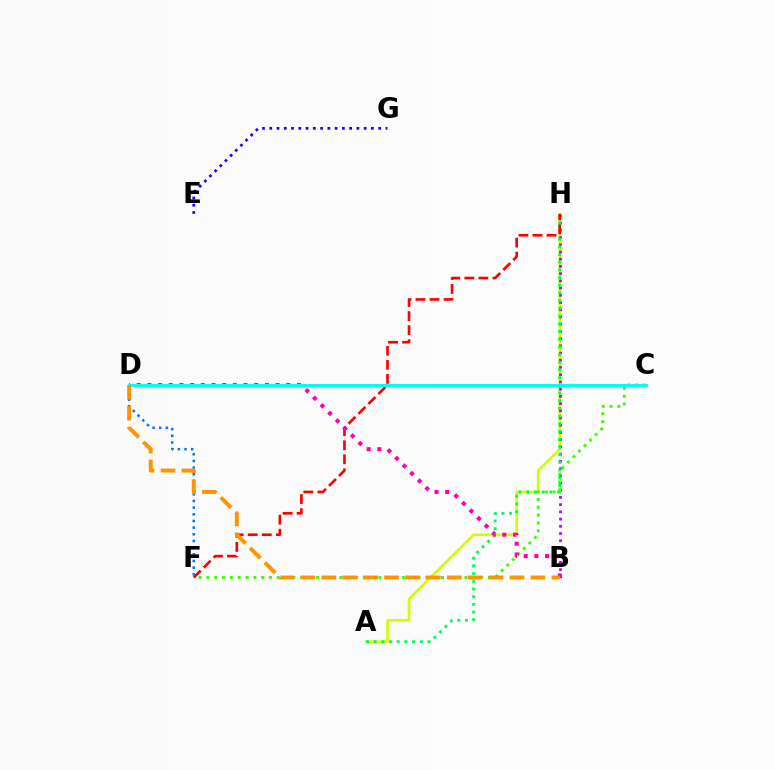{('A', 'H'): [{'color': '#d1ff00', 'line_style': 'solid', 'thickness': 1.9}, {'color': '#00ff5c', 'line_style': 'dotted', 'thickness': 2.09}], ('E', 'G'): [{'color': '#2500ff', 'line_style': 'dotted', 'thickness': 1.97}], ('B', 'H'): [{'color': '#b900ff', 'line_style': 'dotted', 'thickness': 1.96}], ('C', 'F'): [{'color': '#3dff00', 'line_style': 'dotted', 'thickness': 2.12}], ('F', 'H'): [{'color': '#ff0000', 'line_style': 'dashed', 'thickness': 1.91}], ('D', 'F'): [{'color': '#0074ff', 'line_style': 'dotted', 'thickness': 1.81}], ('B', 'D'): [{'color': '#ff00ac', 'line_style': 'dotted', 'thickness': 2.9}, {'color': '#ff9400', 'line_style': 'dashed', 'thickness': 2.84}], ('C', 'D'): [{'color': '#00fff6', 'line_style': 'solid', 'thickness': 2.22}]}